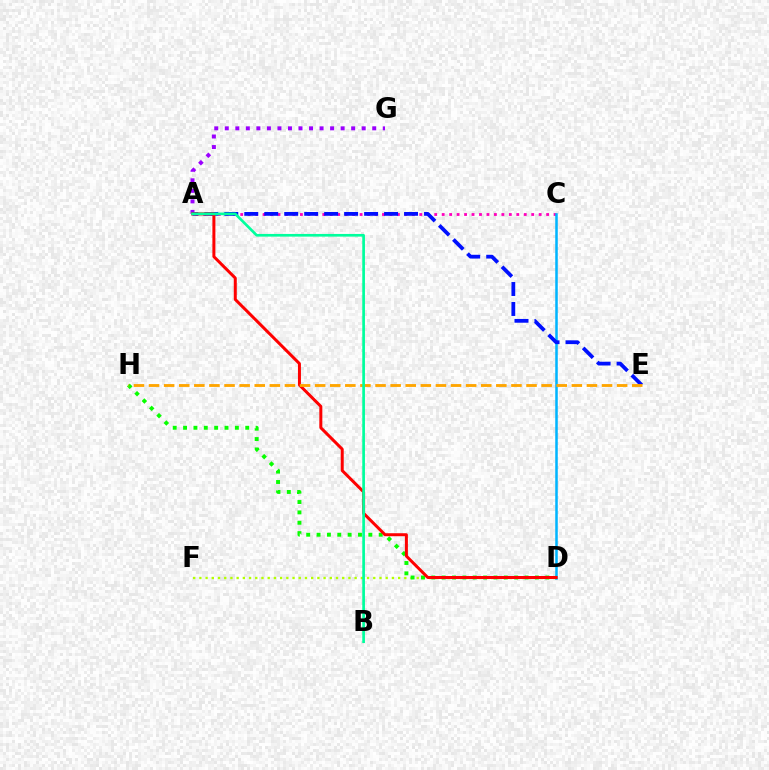{('A', 'G'): [{'color': '#9b00ff', 'line_style': 'dotted', 'thickness': 2.86}], ('D', 'F'): [{'color': '#b3ff00', 'line_style': 'dotted', 'thickness': 1.69}], ('A', 'C'): [{'color': '#ff00bd', 'line_style': 'dotted', 'thickness': 2.03}], ('C', 'D'): [{'color': '#00b5ff', 'line_style': 'solid', 'thickness': 1.82}], ('D', 'H'): [{'color': '#08ff00', 'line_style': 'dotted', 'thickness': 2.81}], ('A', 'E'): [{'color': '#0010ff', 'line_style': 'dashed', 'thickness': 2.71}], ('A', 'D'): [{'color': '#ff0000', 'line_style': 'solid', 'thickness': 2.16}], ('E', 'H'): [{'color': '#ffa500', 'line_style': 'dashed', 'thickness': 2.05}], ('A', 'B'): [{'color': '#00ff9d', 'line_style': 'solid', 'thickness': 1.93}]}